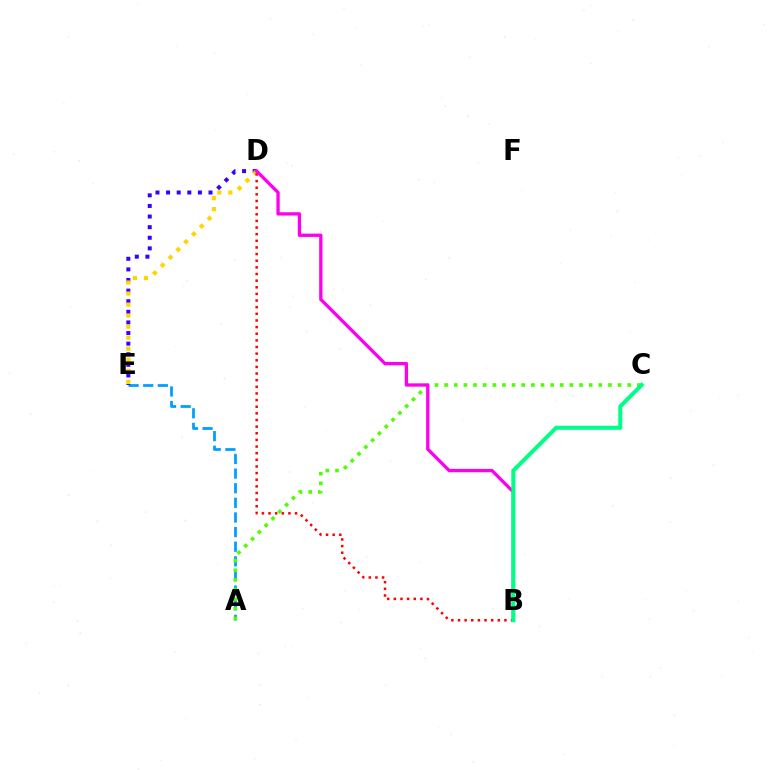{('A', 'E'): [{'color': '#009eff', 'line_style': 'dashed', 'thickness': 1.99}], ('D', 'E'): [{'color': '#3700ff', 'line_style': 'dotted', 'thickness': 2.88}, {'color': '#ffd500', 'line_style': 'dotted', 'thickness': 3.0}], ('B', 'D'): [{'color': '#ff0000', 'line_style': 'dotted', 'thickness': 1.8}, {'color': '#ff00ed', 'line_style': 'solid', 'thickness': 2.38}], ('A', 'C'): [{'color': '#4fff00', 'line_style': 'dotted', 'thickness': 2.62}], ('B', 'C'): [{'color': '#00ff86', 'line_style': 'solid', 'thickness': 2.9}]}